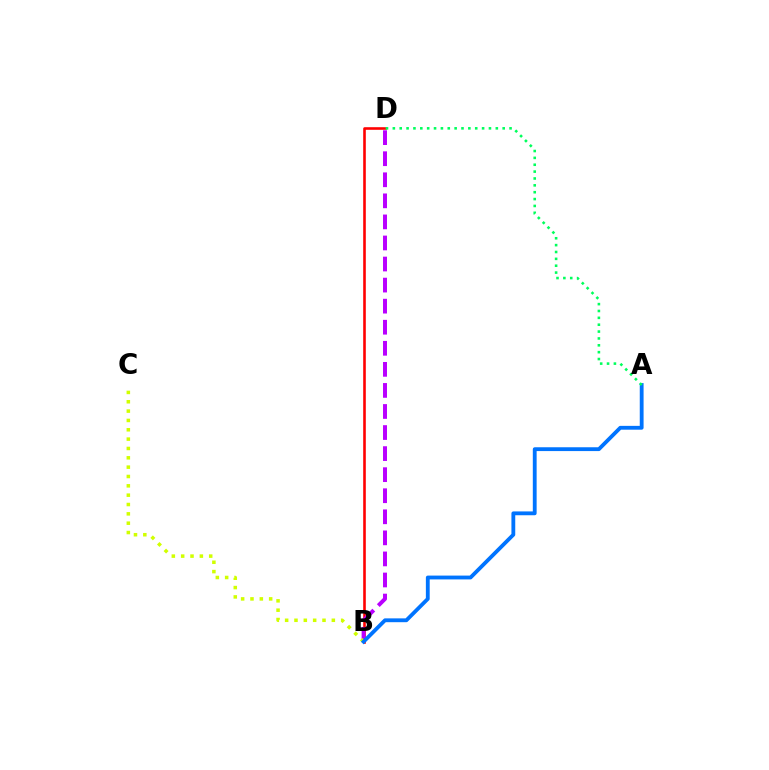{('B', 'D'): [{'color': '#ff0000', 'line_style': 'solid', 'thickness': 1.87}, {'color': '#b900ff', 'line_style': 'dashed', 'thickness': 2.86}], ('B', 'C'): [{'color': '#d1ff00', 'line_style': 'dotted', 'thickness': 2.54}], ('A', 'B'): [{'color': '#0074ff', 'line_style': 'solid', 'thickness': 2.75}], ('A', 'D'): [{'color': '#00ff5c', 'line_style': 'dotted', 'thickness': 1.87}]}